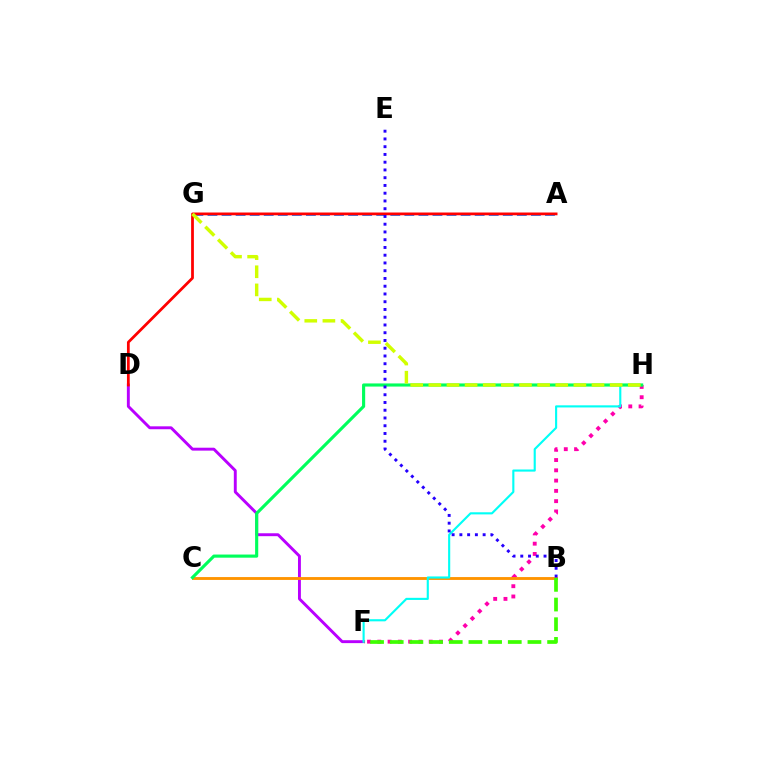{('F', 'H'): [{'color': '#ff00ac', 'line_style': 'dotted', 'thickness': 2.79}, {'color': '#00fff6', 'line_style': 'solid', 'thickness': 1.53}], ('A', 'G'): [{'color': '#0074ff', 'line_style': 'dashed', 'thickness': 1.91}], ('D', 'F'): [{'color': '#b900ff', 'line_style': 'solid', 'thickness': 2.09}], ('B', 'C'): [{'color': '#ff9400', 'line_style': 'solid', 'thickness': 2.06}], ('A', 'D'): [{'color': '#ff0000', 'line_style': 'solid', 'thickness': 1.99}], ('C', 'H'): [{'color': '#00ff5c', 'line_style': 'solid', 'thickness': 2.26}], ('B', 'F'): [{'color': '#3dff00', 'line_style': 'dashed', 'thickness': 2.67}], ('B', 'E'): [{'color': '#2500ff', 'line_style': 'dotted', 'thickness': 2.11}], ('G', 'H'): [{'color': '#d1ff00', 'line_style': 'dashed', 'thickness': 2.46}]}